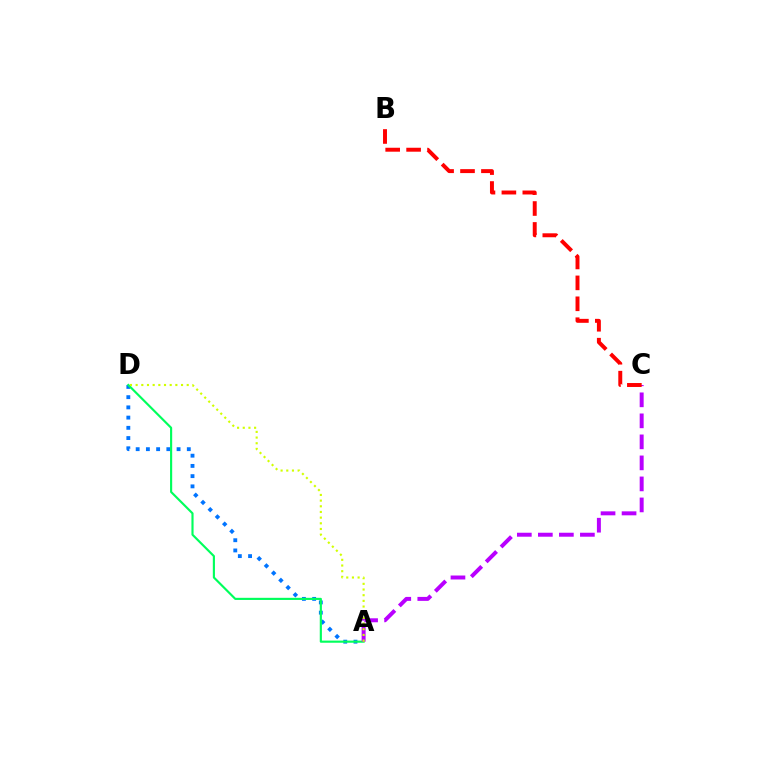{('A', 'D'): [{'color': '#0074ff', 'line_style': 'dotted', 'thickness': 2.78}, {'color': '#00ff5c', 'line_style': 'solid', 'thickness': 1.55}, {'color': '#d1ff00', 'line_style': 'dotted', 'thickness': 1.54}], ('A', 'C'): [{'color': '#b900ff', 'line_style': 'dashed', 'thickness': 2.86}], ('B', 'C'): [{'color': '#ff0000', 'line_style': 'dashed', 'thickness': 2.84}]}